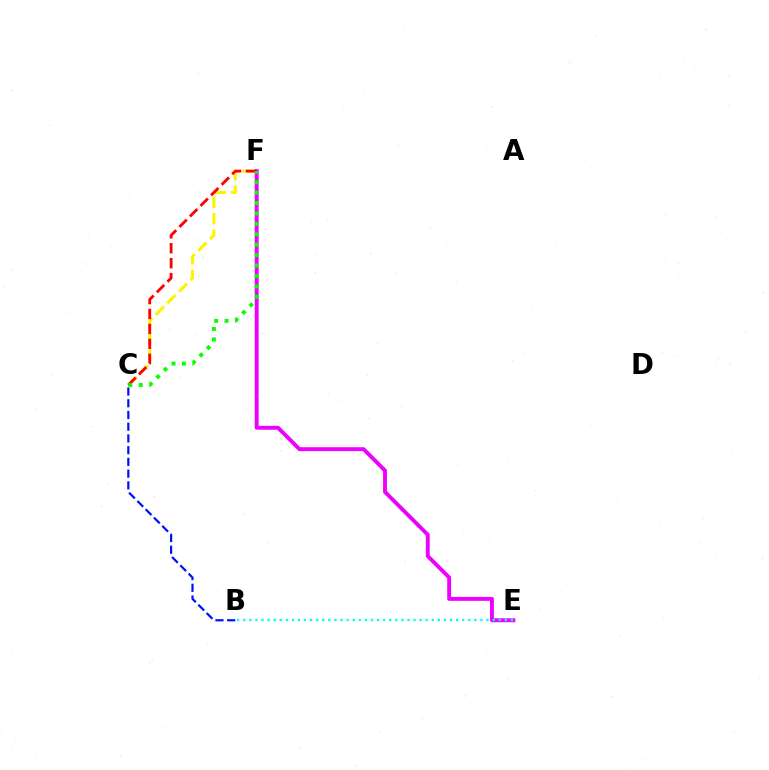{('E', 'F'): [{'color': '#ee00ff', 'line_style': 'solid', 'thickness': 2.81}], ('B', 'C'): [{'color': '#0010ff', 'line_style': 'dashed', 'thickness': 1.59}], ('C', 'F'): [{'color': '#fcf500', 'line_style': 'dashed', 'thickness': 2.22}, {'color': '#ff0000', 'line_style': 'dashed', 'thickness': 2.03}, {'color': '#08ff00', 'line_style': 'dotted', 'thickness': 2.83}], ('B', 'E'): [{'color': '#00fff6', 'line_style': 'dotted', 'thickness': 1.65}]}